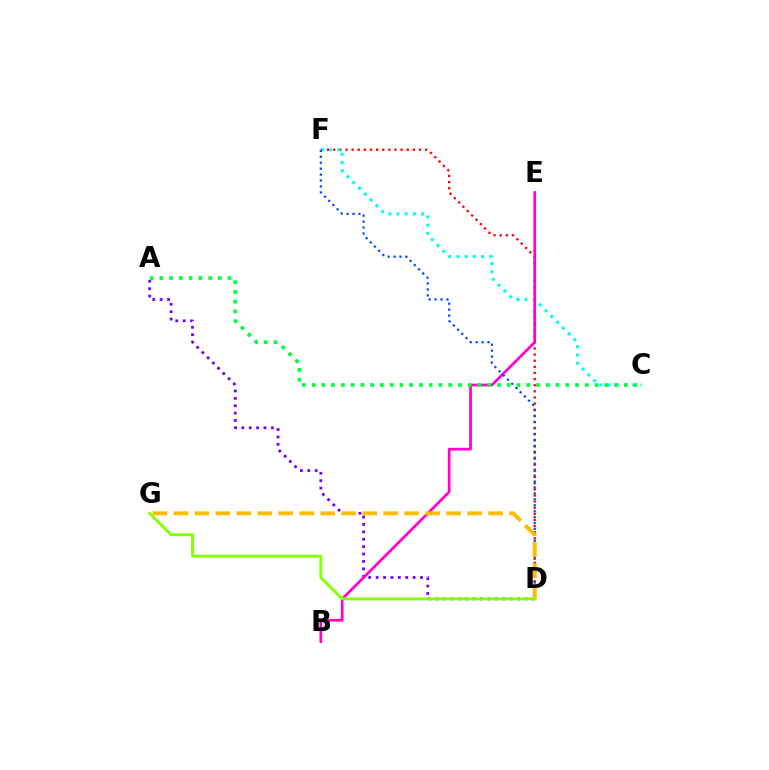{('D', 'F'): [{'color': '#ff0000', 'line_style': 'dotted', 'thickness': 1.66}, {'color': '#004bff', 'line_style': 'dotted', 'thickness': 1.61}], ('C', 'F'): [{'color': '#00fff6', 'line_style': 'dotted', 'thickness': 2.23}], ('A', 'D'): [{'color': '#7200ff', 'line_style': 'dotted', 'thickness': 2.01}], ('B', 'E'): [{'color': '#ff00cf', 'line_style': 'solid', 'thickness': 1.94}], ('D', 'G'): [{'color': '#ffbd00', 'line_style': 'dashed', 'thickness': 2.85}, {'color': '#84ff00', 'line_style': 'solid', 'thickness': 2.07}], ('A', 'C'): [{'color': '#00ff39', 'line_style': 'dotted', 'thickness': 2.65}]}